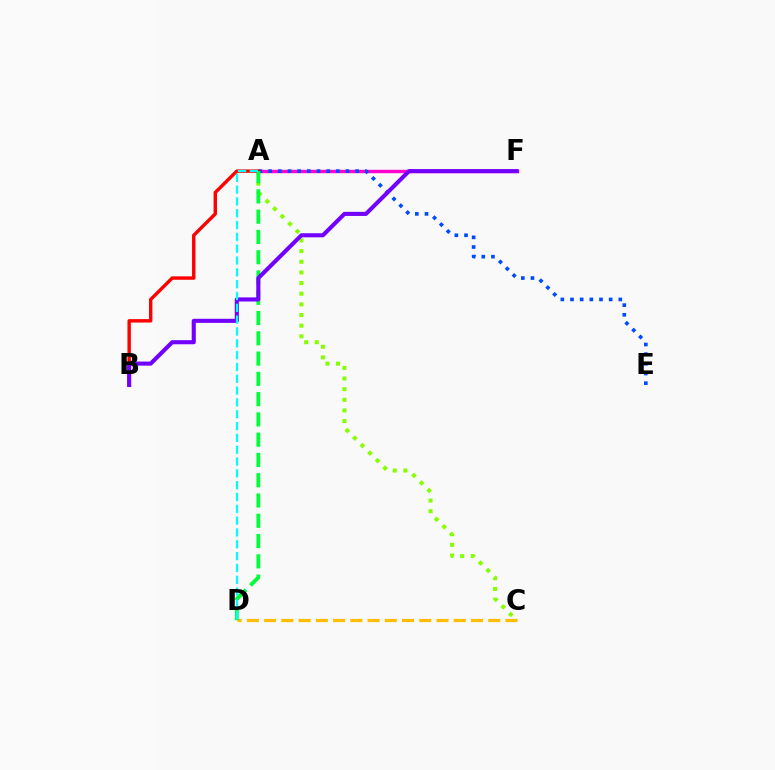{('A', 'C'): [{'color': '#84ff00', 'line_style': 'dotted', 'thickness': 2.89}], ('C', 'D'): [{'color': '#ffbd00', 'line_style': 'dashed', 'thickness': 2.34}], ('A', 'F'): [{'color': '#ff00cf', 'line_style': 'solid', 'thickness': 2.45}], ('A', 'E'): [{'color': '#004bff', 'line_style': 'dotted', 'thickness': 2.63}], ('A', 'B'): [{'color': '#ff0000', 'line_style': 'solid', 'thickness': 2.46}], ('A', 'D'): [{'color': '#00ff39', 'line_style': 'dashed', 'thickness': 2.75}, {'color': '#00fff6', 'line_style': 'dashed', 'thickness': 1.61}], ('B', 'F'): [{'color': '#7200ff', 'line_style': 'solid', 'thickness': 2.95}]}